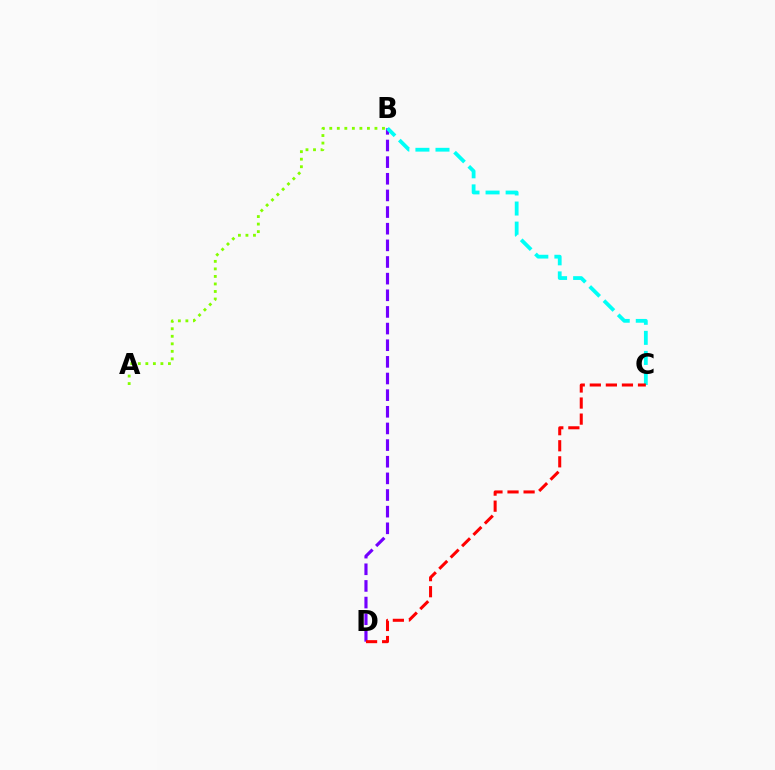{('B', 'D'): [{'color': '#7200ff', 'line_style': 'dashed', 'thickness': 2.26}], ('B', 'C'): [{'color': '#00fff6', 'line_style': 'dashed', 'thickness': 2.73}], ('A', 'B'): [{'color': '#84ff00', 'line_style': 'dotted', 'thickness': 2.05}], ('C', 'D'): [{'color': '#ff0000', 'line_style': 'dashed', 'thickness': 2.18}]}